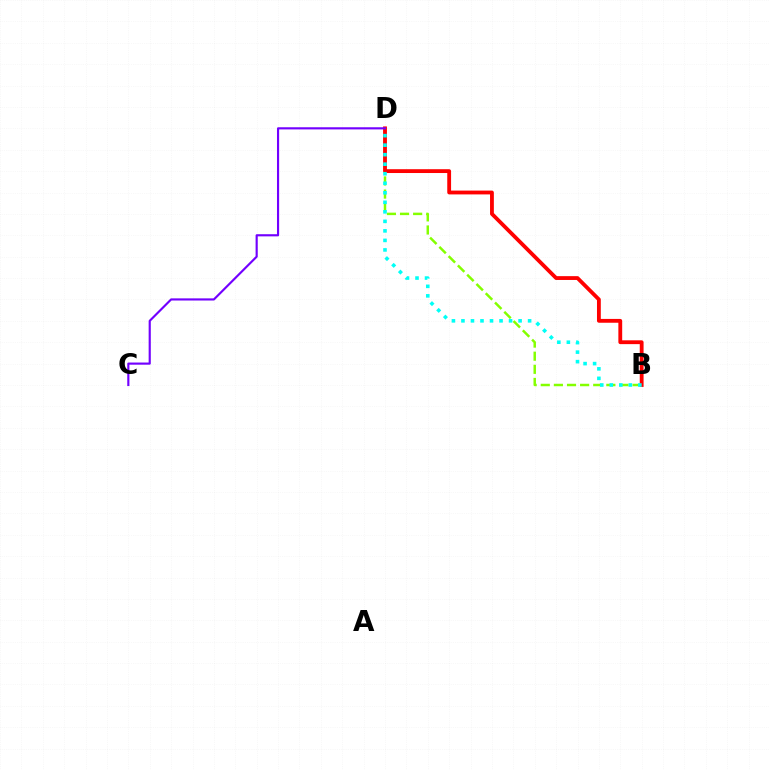{('B', 'D'): [{'color': '#84ff00', 'line_style': 'dashed', 'thickness': 1.78}, {'color': '#ff0000', 'line_style': 'solid', 'thickness': 2.75}, {'color': '#00fff6', 'line_style': 'dotted', 'thickness': 2.59}], ('C', 'D'): [{'color': '#7200ff', 'line_style': 'solid', 'thickness': 1.55}]}